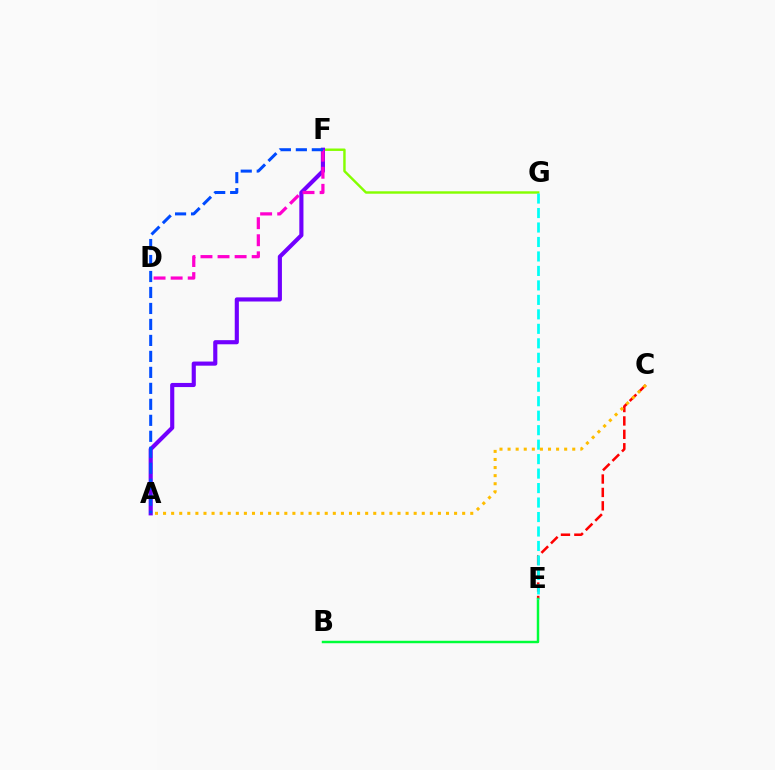{('F', 'G'): [{'color': '#84ff00', 'line_style': 'solid', 'thickness': 1.75}], ('A', 'F'): [{'color': '#7200ff', 'line_style': 'solid', 'thickness': 2.97}, {'color': '#004bff', 'line_style': 'dashed', 'thickness': 2.17}], ('C', 'E'): [{'color': '#ff0000', 'line_style': 'dashed', 'thickness': 1.82}], ('B', 'E'): [{'color': '#00ff39', 'line_style': 'solid', 'thickness': 1.77}], ('D', 'F'): [{'color': '#ff00cf', 'line_style': 'dashed', 'thickness': 2.32}], ('E', 'G'): [{'color': '#00fff6', 'line_style': 'dashed', 'thickness': 1.97}], ('A', 'C'): [{'color': '#ffbd00', 'line_style': 'dotted', 'thickness': 2.2}]}